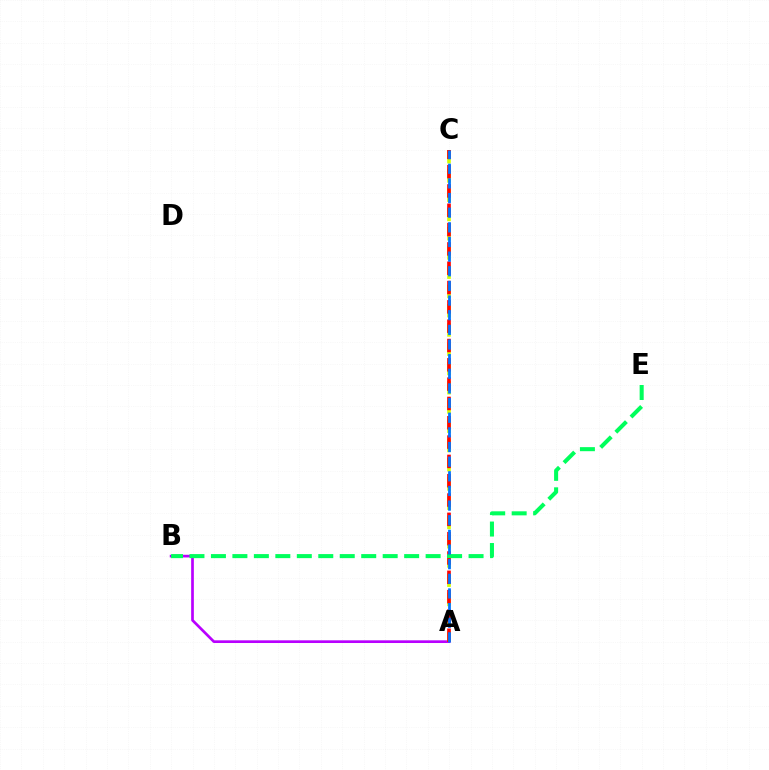{('A', 'B'): [{'color': '#b900ff', 'line_style': 'solid', 'thickness': 1.94}], ('A', 'C'): [{'color': '#d1ff00', 'line_style': 'dashed', 'thickness': 2.62}, {'color': '#ff0000', 'line_style': 'dashed', 'thickness': 2.62}, {'color': '#0074ff', 'line_style': 'dashed', 'thickness': 1.99}], ('B', 'E'): [{'color': '#00ff5c', 'line_style': 'dashed', 'thickness': 2.92}]}